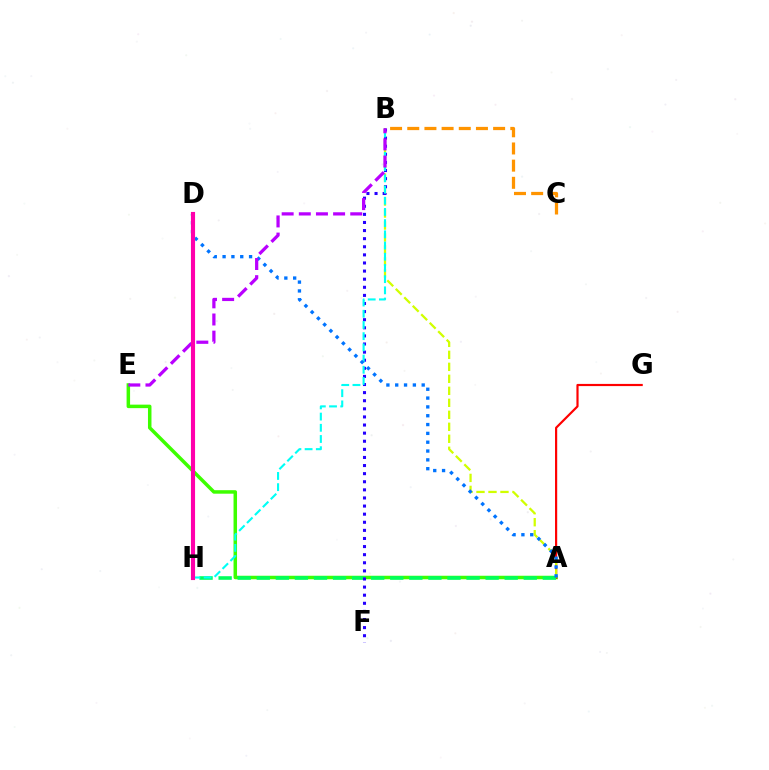{('A', 'E'): [{'color': '#3dff00', 'line_style': 'solid', 'thickness': 2.52}], ('A', 'G'): [{'color': '#ff0000', 'line_style': 'solid', 'thickness': 1.57}], ('A', 'B'): [{'color': '#d1ff00', 'line_style': 'dashed', 'thickness': 1.63}], ('B', 'C'): [{'color': '#ff9400', 'line_style': 'dashed', 'thickness': 2.33}], ('A', 'H'): [{'color': '#00ff5c', 'line_style': 'dashed', 'thickness': 2.59}], ('B', 'F'): [{'color': '#2500ff', 'line_style': 'dotted', 'thickness': 2.2}], ('B', 'H'): [{'color': '#00fff6', 'line_style': 'dashed', 'thickness': 1.52}], ('A', 'D'): [{'color': '#0074ff', 'line_style': 'dotted', 'thickness': 2.4}], ('B', 'E'): [{'color': '#b900ff', 'line_style': 'dashed', 'thickness': 2.33}], ('D', 'H'): [{'color': '#ff00ac', 'line_style': 'solid', 'thickness': 2.96}]}